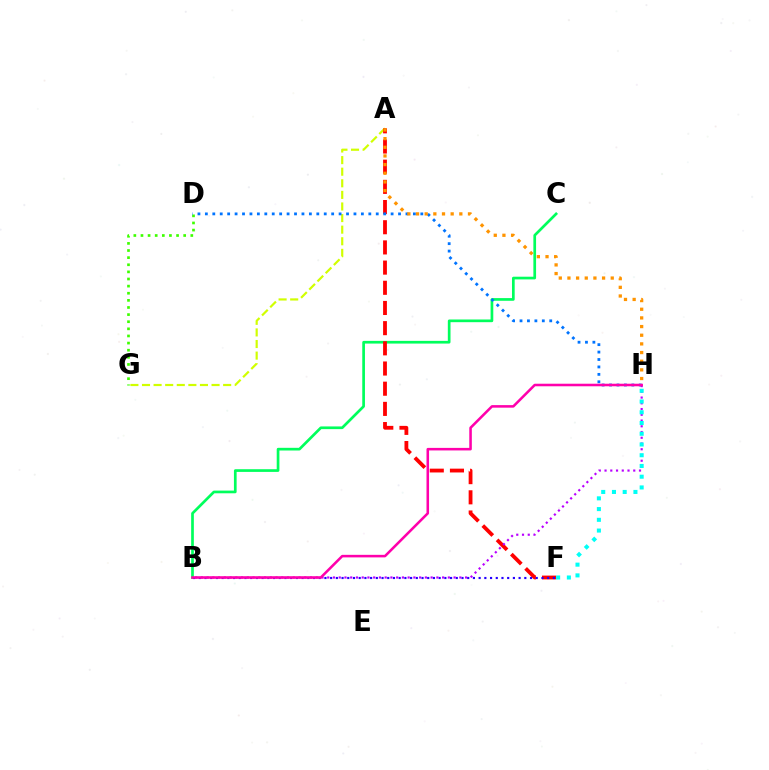{('A', 'G'): [{'color': '#d1ff00', 'line_style': 'dashed', 'thickness': 1.58}], ('B', 'C'): [{'color': '#00ff5c', 'line_style': 'solid', 'thickness': 1.94}], ('A', 'F'): [{'color': '#ff0000', 'line_style': 'dashed', 'thickness': 2.74}], ('D', 'G'): [{'color': '#3dff00', 'line_style': 'dotted', 'thickness': 1.93}], ('D', 'H'): [{'color': '#0074ff', 'line_style': 'dotted', 'thickness': 2.02}], ('B', 'F'): [{'color': '#2500ff', 'line_style': 'dotted', 'thickness': 1.55}], ('B', 'H'): [{'color': '#b900ff', 'line_style': 'dotted', 'thickness': 1.56}, {'color': '#ff00ac', 'line_style': 'solid', 'thickness': 1.84}], ('F', 'H'): [{'color': '#00fff6', 'line_style': 'dotted', 'thickness': 2.92}], ('A', 'H'): [{'color': '#ff9400', 'line_style': 'dotted', 'thickness': 2.35}]}